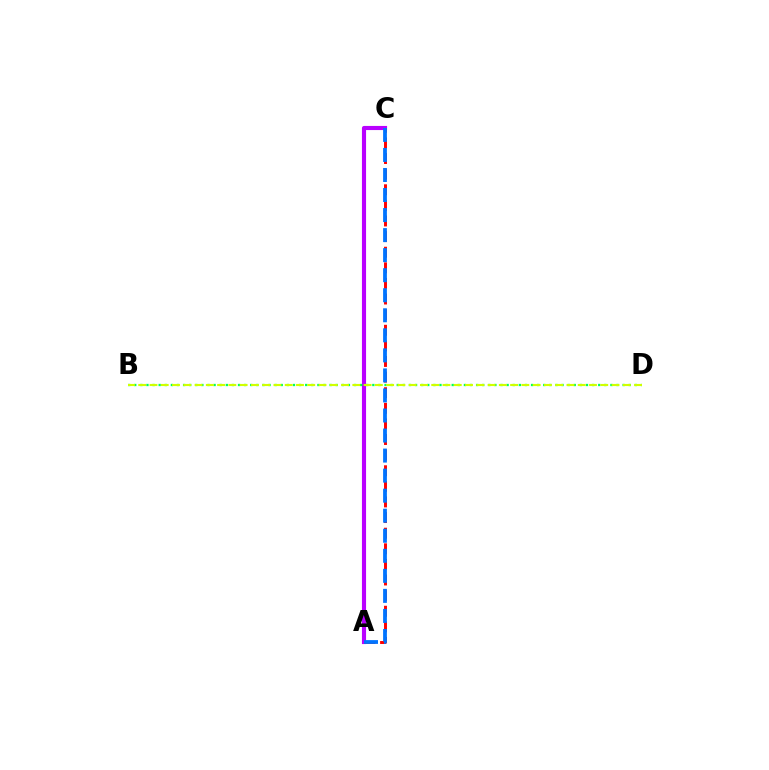{('A', 'C'): [{'color': '#b900ff', 'line_style': 'solid', 'thickness': 2.97}, {'color': '#ff0000', 'line_style': 'dashed', 'thickness': 2.12}, {'color': '#0074ff', 'line_style': 'dashed', 'thickness': 2.72}], ('B', 'D'): [{'color': '#00ff5c', 'line_style': 'dotted', 'thickness': 1.66}, {'color': '#d1ff00', 'line_style': 'dashed', 'thickness': 1.53}]}